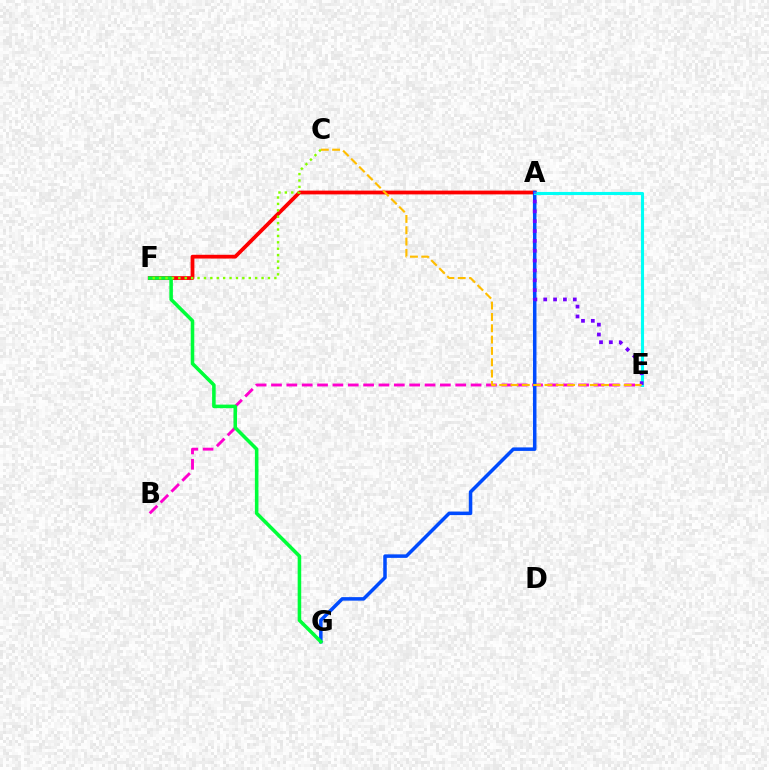{('A', 'F'): [{'color': '#ff0000', 'line_style': 'solid', 'thickness': 2.72}], ('B', 'E'): [{'color': '#ff00cf', 'line_style': 'dashed', 'thickness': 2.09}], ('A', 'G'): [{'color': '#004bff', 'line_style': 'solid', 'thickness': 2.53}], ('A', 'E'): [{'color': '#00fff6', 'line_style': 'solid', 'thickness': 2.23}, {'color': '#7200ff', 'line_style': 'dotted', 'thickness': 2.68}], ('F', 'G'): [{'color': '#00ff39', 'line_style': 'solid', 'thickness': 2.56}], ('C', 'F'): [{'color': '#84ff00', 'line_style': 'dotted', 'thickness': 1.74}], ('C', 'E'): [{'color': '#ffbd00', 'line_style': 'dashed', 'thickness': 1.54}]}